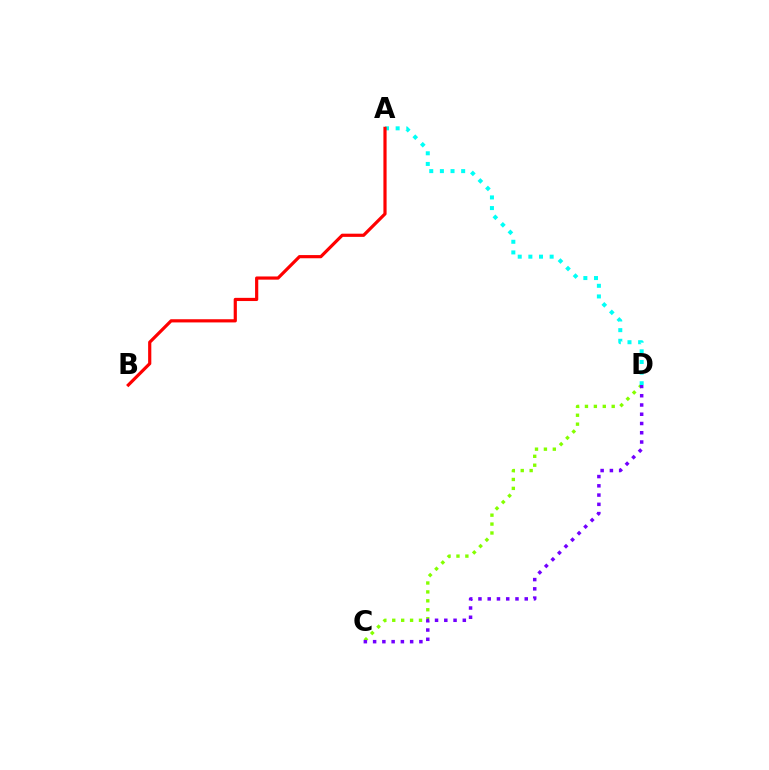{('C', 'D'): [{'color': '#84ff00', 'line_style': 'dotted', 'thickness': 2.42}, {'color': '#7200ff', 'line_style': 'dotted', 'thickness': 2.52}], ('A', 'D'): [{'color': '#00fff6', 'line_style': 'dotted', 'thickness': 2.89}], ('A', 'B'): [{'color': '#ff0000', 'line_style': 'solid', 'thickness': 2.29}]}